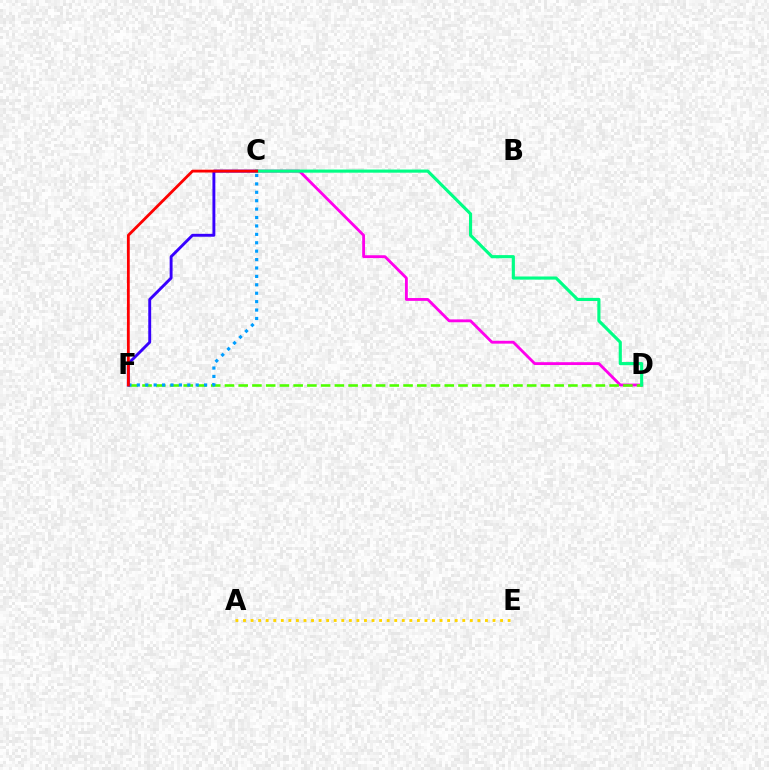{('C', 'D'): [{'color': '#ff00ed', 'line_style': 'solid', 'thickness': 2.04}, {'color': '#00ff86', 'line_style': 'solid', 'thickness': 2.26}], ('D', 'F'): [{'color': '#4fff00', 'line_style': 'dashed', 'thickness': 1.87}], ('C', 'F'): [{'color': '#009eff', 'line_style': 'dotted', 'thickness': 2.29}, {'color': '#3700ff', 'line_style': 'solid', 'thickness': 2.09}, {'color': '#ff0000', 'line_style': 'solid', 'thickness': 2.02}], ('A', 'E'): [{'color': '#ffd500', 'line_style': 'dotted', 'thickness': 2.05}]}